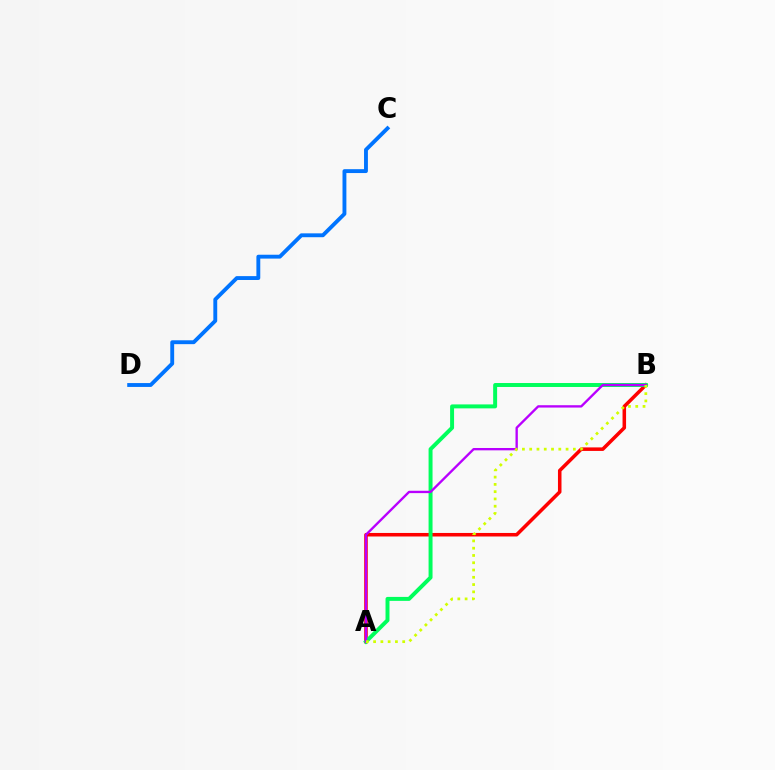{('A', 'B'): [{'color': '#ff0000', 'line_style': 'solid', 'thickness': 2.54}, {'color': '#00ff5c', 'line_style': 'solid', 'thickness': 2.85}, {'color': '#b900ff', 'line_style': 'solid', 'thickness': 1.69}, {'color': '#d1ff00', 'line_style': 'dotted', 'thickness': 1.98}], ('C', 'D'): [{'color': '#0074ff', 'line_style': 'solid', 'thickness': 2.79}]}